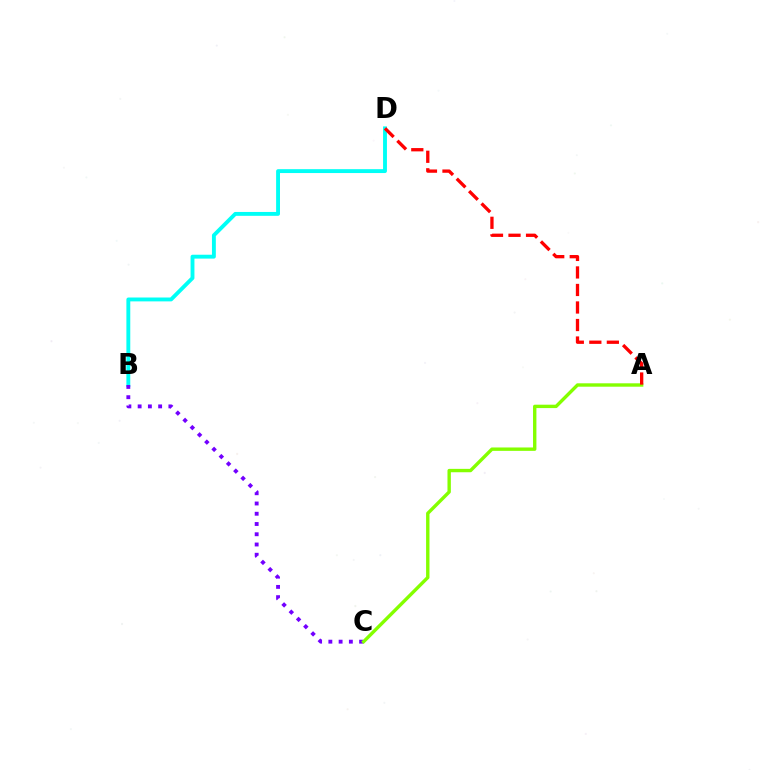{('B', 'D'): [{'color': '#00fff6', 'line_style': 'solid', 'thickness': 2.79}], ('B', 'C'): [{'color': '#7200ff', 'line_style': 'dotted', 'thickness': 2.79}], ('A', 'C'): [{'color': '#84ff00', 'line_style': 'solid', 'thickness': 2.44}], ('A', 'D'): [{'color': '#ff0000', 'line_style': 'dashed', 'thickness': 2.38}]}